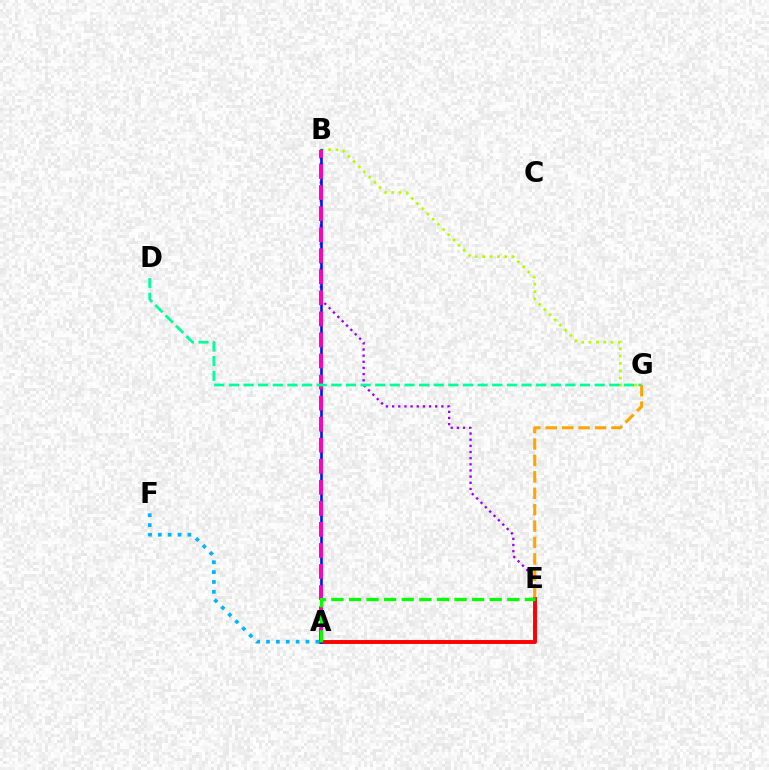{('B', 'E'): [{'color': '#9b00ff', 'line_style': 'dotted', 'thickness': 1.67}], ('B', 'G'): [{'color': '#b3ff00', 'line_style': 'dotted', 'thickness': 2.0}], ('A', 'E'): [{'color': '#ff0000', 'line_style': 'solid', 'thickness': 2.82}, {'color': '#08ff00', 'line_style': 'dashed', 'thickness': 2.39}], ('A', 'F'): [{'color': '#00b5ff', 'line_style': 'dotted', 'thickness': 2.68}], ('A', 'B'): [{'color': '#0010ff', 'line_style': 'solid', 'thickness': 1.87}, {'color': '#ff00bd', 'line_style': 'dashed', 'thickness': 2.86}], ('D', 'G'): [{'color': '#00ff9d', 'line_style': 'dashed', 'thickness': 1.99}], ('E', 'G'): [{'color': '#ffa500', 'line_style': 'dashed', 'thickness': 2.23}]}